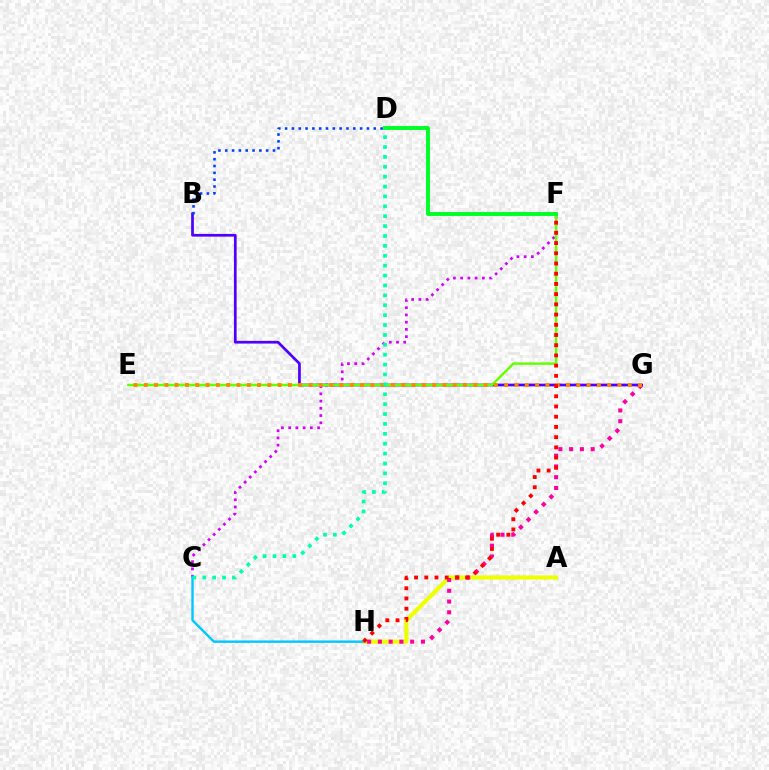{('B', 'G'): [{'color': '#4f00ff', 'line_style': 'solid', 'thickness': 1.96}], ('C', 'F'): [{'color': '#d600ff', 'line_style': 'dotted', 'thickness': 1.97}], ('A', 'H'): [{'color': '#eeff00', 'line_style': 'solid', 'thickness': 2.96}], ('B', 'D'): [{'color': '#003fff', 'line_style': 'dotted', 'thickness': 1.85}], ('G', 'H'): [{'color': '#ff00a0', 'line_style': 'dotted', 'thickness': 2.92}], ('E', 'F'): [{'color': '#66ff00', 'line_style': 'solid', 'thickness': 1.77}], ('C', 'H'): [{'color': '#00c7ff', 'line_style': 'solid', 'thickness': 1.73}], ('E', 'G'): [{'color': '#ff8800', 'line_style': 'dotted', 'thickness': 2.8}], ('F', 'H'): [{'color': '#ff0000', 'line_style': 'dotted', 'thickness': 2.78}], ('D', 'F'): [{'color': '#00ff27', 'line_style': 'solid', 'thickness': 2.83}], ('C', 'D'): [{'color': '#00ffaf', 'line_style': 'dotted', 'thickness': 2.69}]}